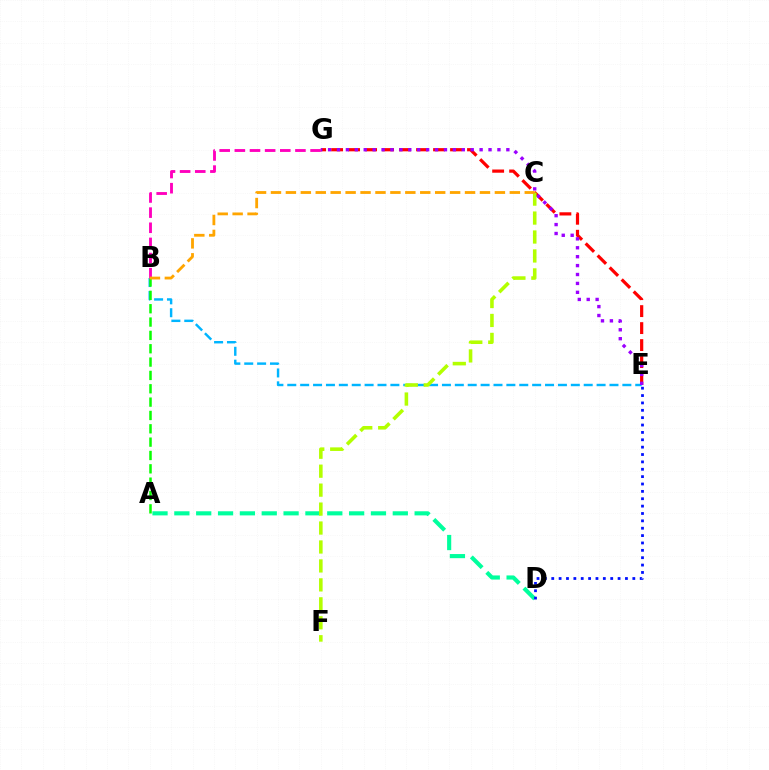{('E', 'G'): [{'color': '#ff0000', 'line_style': 'dashed', 'thickness': 2.31}, {'color': '#9b00ff', 'line_style': 'dotted', 'thickness': 2.42}], ('A', 'D'): [{'color': '#00ff9d', 'line_style': 'dashed', 'thickness': 2.97}], ('B', 'E'): [{'color': '#00b5ff', 'line_style': 'dashed', 'thickness': 1.75}], ('D', 'E'): [{'color': '#0010ff', 'line_style': 'dotted', 'thickness': 2.0}], ('A', 'B'): [{'color': '#08ff00', 'line_style': 'dashed', 'thickness': 1.81}], ('B', 'G'): [{'color': '#ff00bd', 'line_style': 'dashed', 'thickness': 2.06}], ('C', 'F'): [{'color': '#b3ff00', 'line_style': 'dashed', 'thickness': 2.57}], ('B', 'C'): [{'color': '#ffa500', 'line_style': 'dashed', 'thickness': 2.03}]}